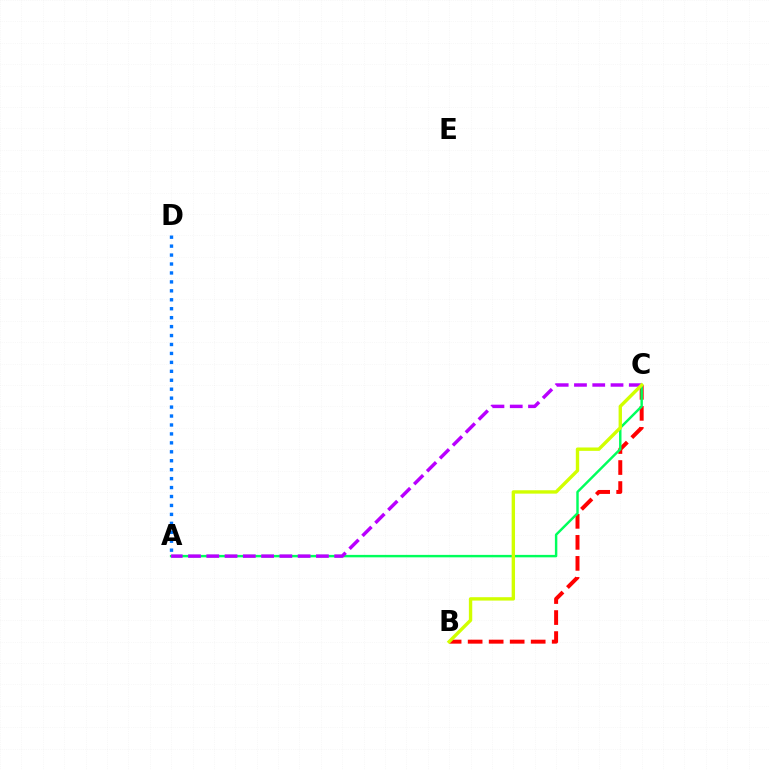{('B', 'C'): [{'color': '#ff0000', 'line_style': 'dashed', 'thickness': 2.85}, {'color': '#d1ff00', 'line_style': 'solid', 'thickness': 2.43}], ('A', 'C'): [{'color': '#00ff5c', 'line_style': 'solid', 'thickness': 1.76}, {'color': '#b900ff', 'line_style': 'dashed', 'thickness': 2.48}], ('A', 'D'): [{'color': '#0074ff', 'line_style': 'dotted', 'thickness': 2.43}]}